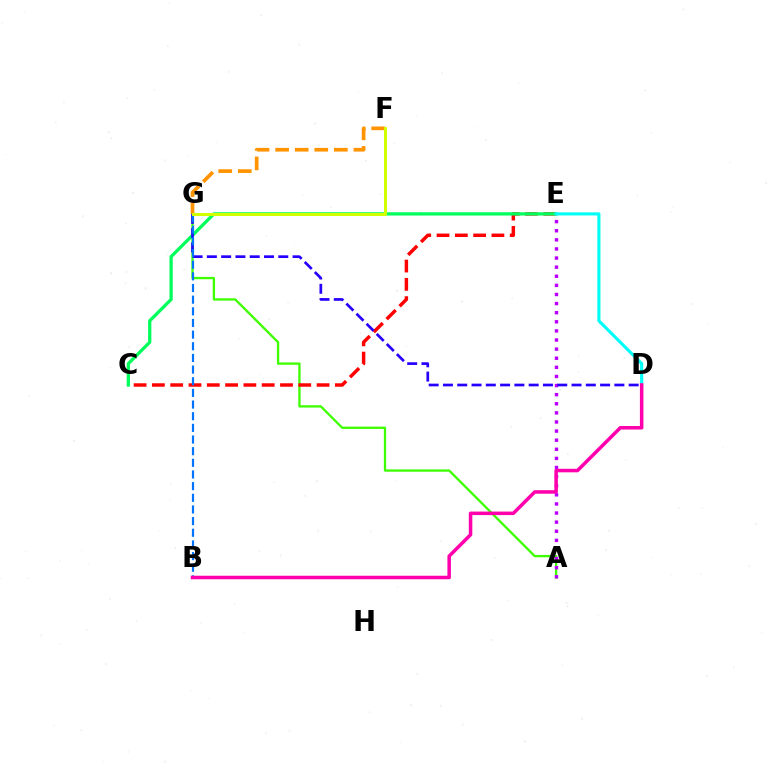{('A', 'G'): [{'color': '#3dff00', 'line_style': 'solid', 'thickness': 1.66}], ('C', 'E'): [{'color': '#ff0000', 'line_style': 'dashed', 'thickness': 2.49}, {'color': '#00ff5c', 'line_style': 'solid', 'thickness': 2.36}], ('F', 'G'): [{'color': '#ff9400', 'line_style': 'dashed', 'thickness': 2.66}, {'color': '#d1ff00', 'line_style': 'solid', 'thickness': 2.17}], ('A', 'E'): [{'color': '#b900ff', 'line_style': 'dotted', 'thickness': 2.47}], ('D', 'G'): [{'color': '#2500ff', 'line_style': 'dashed', 'thickness': 1.94}], ('B', 'G'): [{'color': '#0074ff', 'line_style': 'dashed', 'thickness': 1.58}], ('D', 'E'): [{'color': '#00fff6', 'line_style': 'solid', 'thickness': 2.25}], ('B', 'D'): [{'color': '#ff00ac', 'line_style': 'solid', 'thickness': 2.53}]}